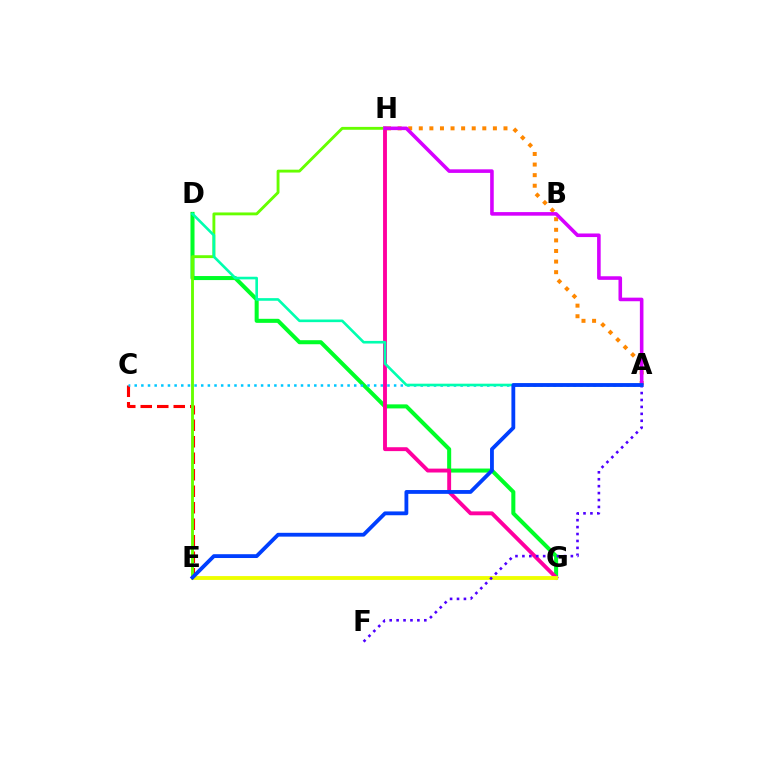{('A', 'H'): [{'color': '#ff8800', 'line_style': 'dotted', 'thickness': 2.88}, {'color': '#d600ff', 'line_style': 'solid', 'thickness': 2.58}], ('C', 'E'): [{'color': '#ff0000', 'line_style': 'dashed', 'thickness': 2.24}], ('D', 'G'): [{'color': '#00ff27', 'line_style': 'solid', 'thickness': 2.91}], ('A', 'C'): [{'color': '#00c7ff', 'line_style': 'dotted', 'thickness': 1.81}], ('G', 'H'): [{'color': '#ff00a0', 'line_style': 'solid', 'thickness': 2.8}], ('E', 'G'): [{'color': '#eeff00', 'line_style': 'solid', 'thickness': 2.77}], ('A', 'F'): [{'color': '#4f00ff', 'line_style': 'dotted', 'thickness': 1.88}], ('E', 'H'): [{'color': '#66ff00', 'line_style': 'solid', 'thickness': 2.07}], ('A', 'D'): [{'color': '#00ffaf', 'line_style': 'solid', 'thickness': 1.89}], ('A', 'E'): [{'color': '#003fff', 'line_style': 'solid', 'thickness': 2.75}]}